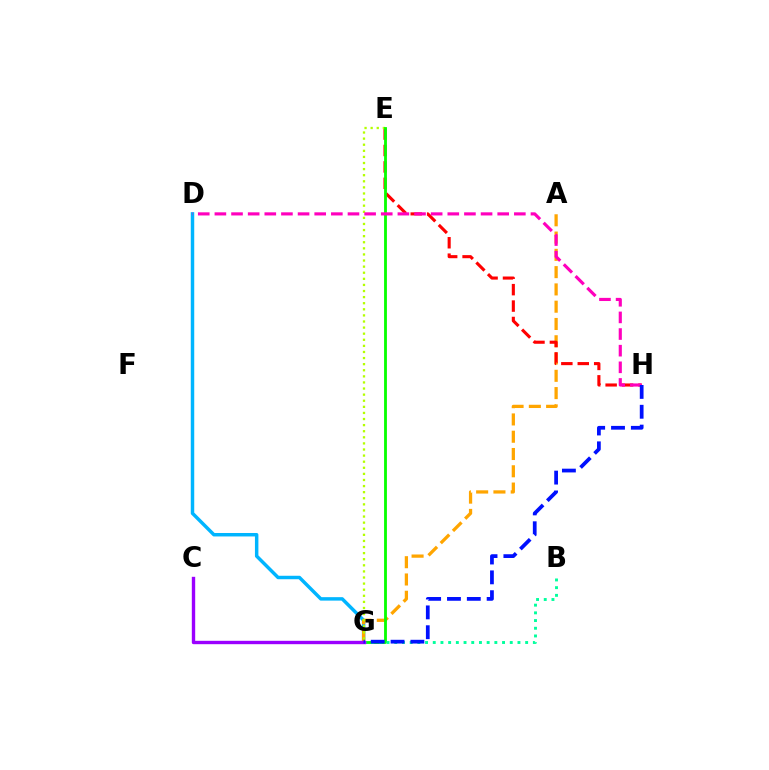{('D', 'G'): [{'color': '#00b5ff', 'line_style': 'solid', 'thickness': 2.49}], ('A', 'G'): [{'color': '#ffa500', 'line_style': 'dashed', 'thickness': 2.35}], ('E', 'H'): [{'color': '#ff0000', 'line_style': 'dashed', 'thickness': 2.23}], ('E', 'G'): [{'color': '#b3ff00', 'line_style': 'dotted', 'thickness': 1.66}, {'color': '#08ff00', 'line_style': 'solid', 'thickness': 2.04}], ('B', 'G'): [{'color': '#00ff9d', 'line_style': 'dotted', 'thickness': 2.09}], ('C', 'G'): [{'color': '#9b00ff', 'line_style': 'solid', 'thickness': 2.43}], ('D', 'H'): [{'color': '#ff00bd', 'line_style': 'dashed', 'thickness': 2.26}], ('G', 'H'): [{'color': '#0010ff', 'line_style': 'dashed', 'thickness': 2.69}]}